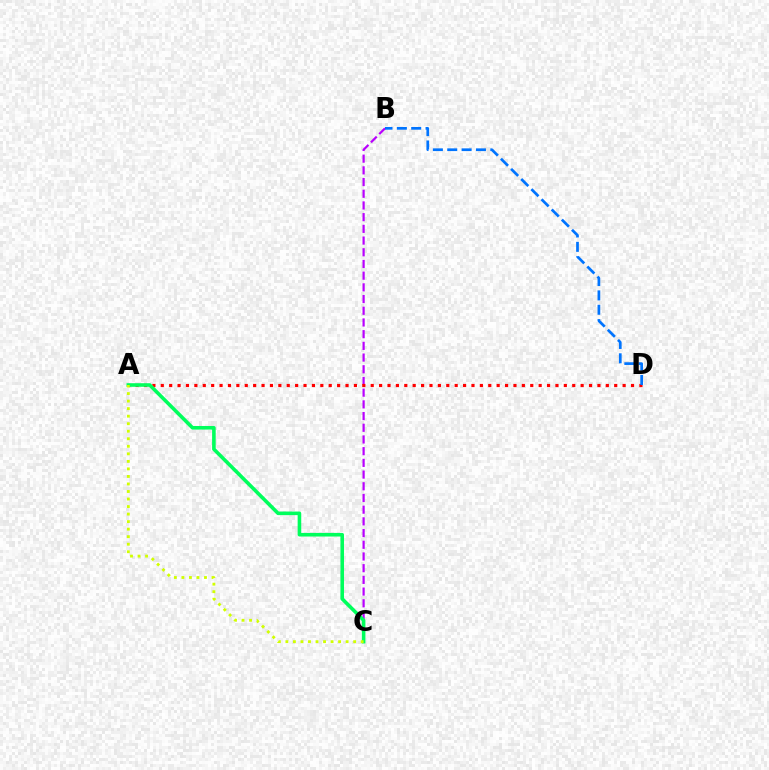{('B', 'C'): [{'color': '#b900ff', 'line_style': 'dashed', 'thickness': 1.59}], ('A', 'D'): [{'color': '#ff0000', 'line_style': 'dotted', 'thickness': 2.28}], ('B', 'D'): [{'color': '#0074ff', 'line_style': 'dashed', 'thickness': 1.95}], ('A', 'C'): [{'color': '#00ff5c', 'line_style': 'solid', 'thickness': 2.58}, {'color': '#d1ff00', 'line_style': 'dotted', 'thickness': 2.05}]}